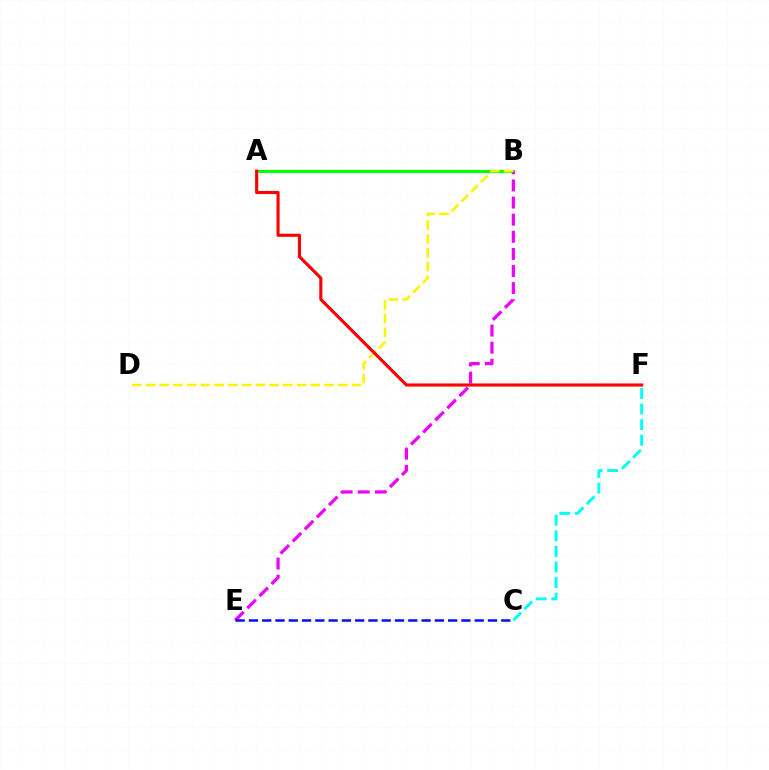{('A', 'B'): [{'color': '#08ff00', 'line_style': 'solid', 'thickness': 2.26}], ('B', 'E'): [{'color': '#ee00ff', 'line_style': 'dashed', 'thickness': 2.32}], ('B', 'D'): [{'color': '#fcf500', 'line_style': 'dashed', 'thickness': 1.87}], ('A', 'F'): [{'color': '#ff0000', 'line_style': 'solid', 'thickness': 2.23}], ('C', 'E'): [{'color': '#0010ff', 'line_style': 'dashed', 'thickness': 1.8}], ('C', 'F'): [{'color': '#00fff6', 'line_style': 'dashed', 'thickness': 2.12}]}